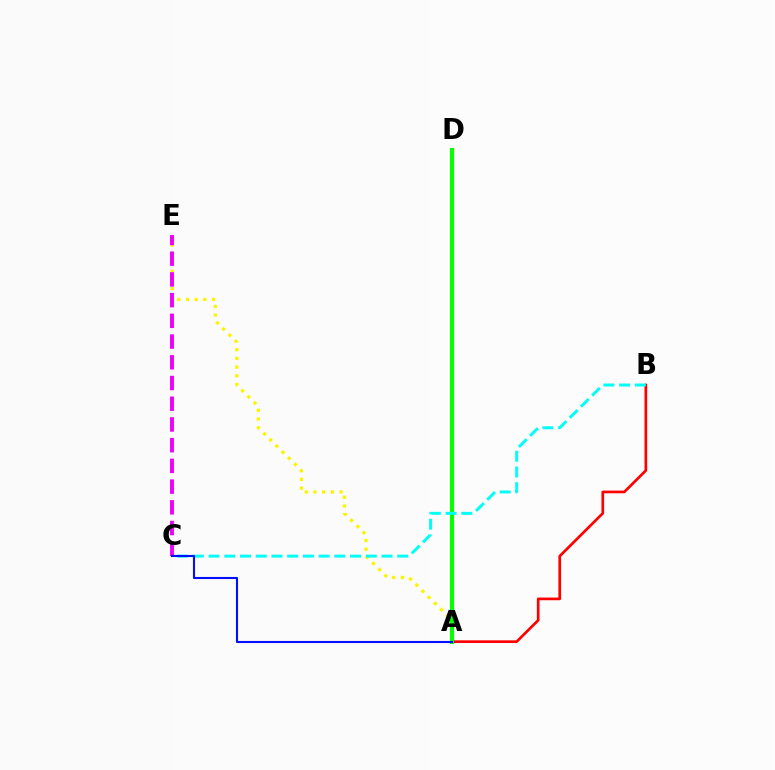{('A', 'B'): [{'color': '#ff0000', 'line_style': 'solid', 'thickness': 1.93}], ('A', 'E'): [{'color': '#fcf500', 'line_style': 'dotted', 'thickness': 2.36}], ('A', 'D'): [{'color': '#08ff00', 'line_style': 'solid', 'thickness': 2.96}], ('C', 'E'): [{'color': '#ee00ff', 'line_style': 'dashed', 'thickness': 2.81}], ('B', 'C'): [{'color': '#00fff6', 'line_style': 'dashed', 'thickness': 2.14}], ('A', 'C'): [{'color': '#0010ff', 'line_style': 'solid', 'thickness': 1.51}]}